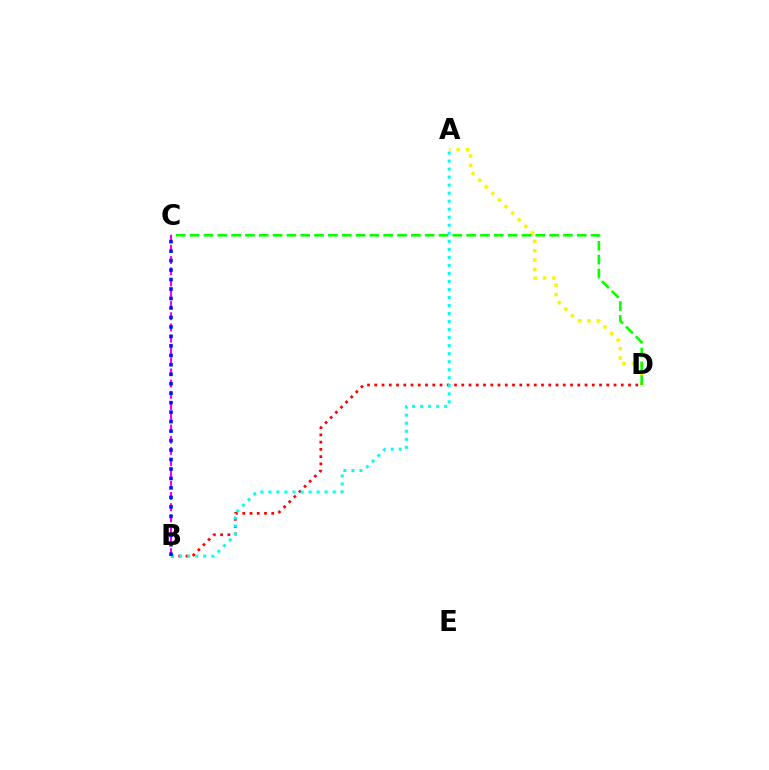{('A', 'D'): [{'color': '#fcf500', 'line_style': 'dotted', 'thickness': 2.53}], ('B', 'D'): [{'color': '#ff0000', 'line_style': 'dotted', 'thickness': 1.97}], ('C', 'D'): [{'color': '#08ff00', 'line_style': 'dashed', 'thickness': 1.88}], ('B', 'C'): [{'color': '#ee00ff', 'line_style': 'dashed', 'thickness': 1.53}, {'color': '#0010ff', 'line_style': 'dotted', 'thickness': 2.57}], ('A', 'B'): [{'color': '#00fff6', 'line_style': 'dotted', 'thickness': 2.18}]}